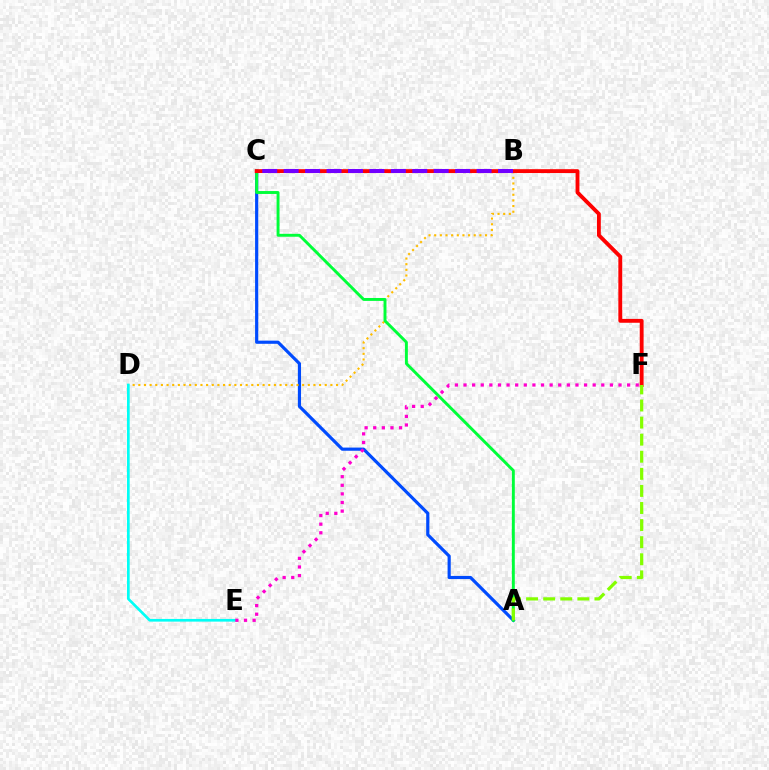{('A', 'C'): [{'color': '#004bff', 'line_style': 'solid', 'thickness': 2.28}, {'color': '#00ff39', 'line_style': 'solid', 'thickness': 2.1}], ('B', 'D'): [{'color': '#ffbd00', 'line_style': 'dotted', 'thickness': 1.54}], ('D', 'E'): [{'color': '#00fff6', 'line_style': 'solid', 'thickness': 1.93}], ('C', 'F'): [{'color': '#ff0000', 'line_style': 'solid', 'thickness': 2.77}], ('B', 'C'): [{'color': '#7200ff', 'line_style': 'dashed', 'thickness': 2.91}], ('E', 'F'): [{'color': '#ff00cf', 'line_style': 'dotted', 'thickness': 2.34}], ('A', 'F'): [{'color': '#84ff00', 'line_style': 'dashed', 'thickness': 2.32}]}